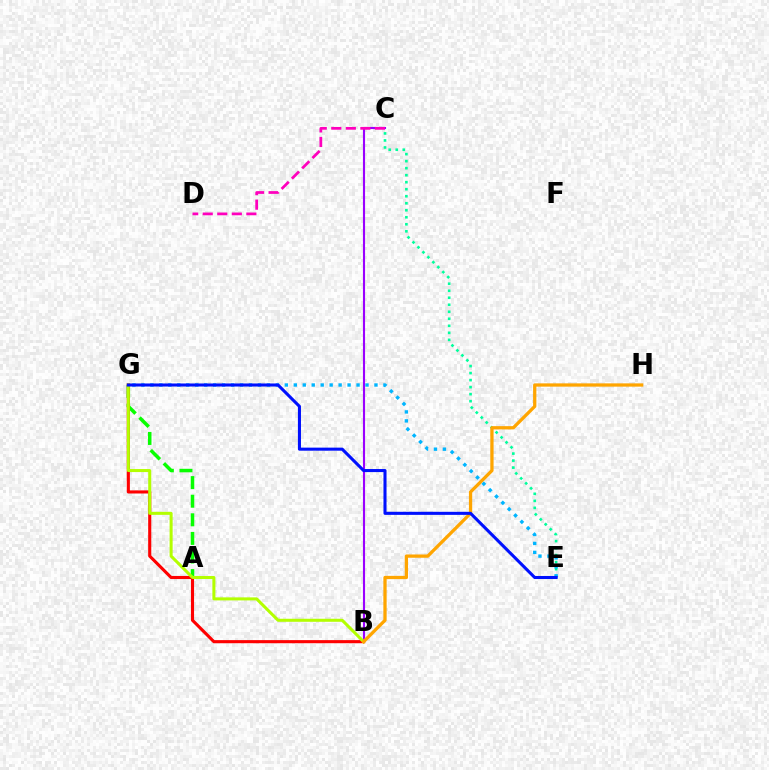{('A', 'G'): [{'color': '#08ff00', 'line_style': 'dashed', 'thickness': 2.53}], ('B', 'C'): [{'color': '#9b00ff', 'line_style': 'solid', 'thickness': 1.52}], ('C', 'D'): [{'color': '#ff00bd', 'line_style': 'dashed', 'thickness': 1.98}], ('C', 'E'): [{'color': '#00ff9d', 'line_style': 'dotted', 'thickness': 1.91}], ('B', 'G'): [{'color': '#ff0000', 'line_style': 'solid', 'thickness': 2.23}, {'color': '#b3ff00', 'line_style': 'solid', 'thickness': 2.18}], ('B', 'H'): [{'color': '#ffa500', 'line_style': 'solid', 'thickness': 2.35}], ('E', 'G'): [{'color': '#00b5ff', 'line_style': 'dotted', 'thickness': 2.44}, {'color': '#0010ff', 'line_style': 'solid', 'thickness': 2.21}]}